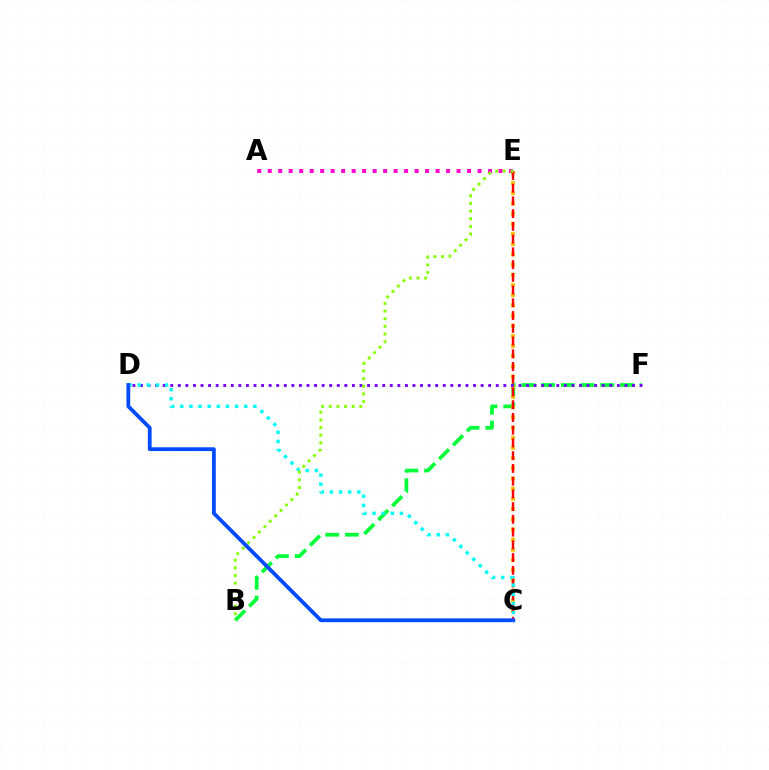{('B', 'F'): [{'color': '#00ff39', 'line_style': 'dashed', 'thickness': 2.68}], ('C', 'E'): [{'color': '#ffbd00', 'line_style': 'dotted', 'thickness': 2.77}, {'color': '#ff0000', 'line_style': 'dashed', 'thickness': 1.73}], ('D', 'F'): [{'color': '#7200ff', 'line_style': 'dotted', 'thickness': 2.06}], ('A', 'E'): [{'color': '#ff00cf', 'line_style': 'dotted', 'thickness': 2.85}], ('C', 'D'): [{'color': '#00fff6', 'line_style': 'dotted', 'thickness': 2.48}, {'color': '#004bff', 'line_style': 'solid', 'thickness': 2.73}], ('B', 'E'): [{'color': '#84ff00', 'line_style': 'dotted', 'thickness': 2.08}]}